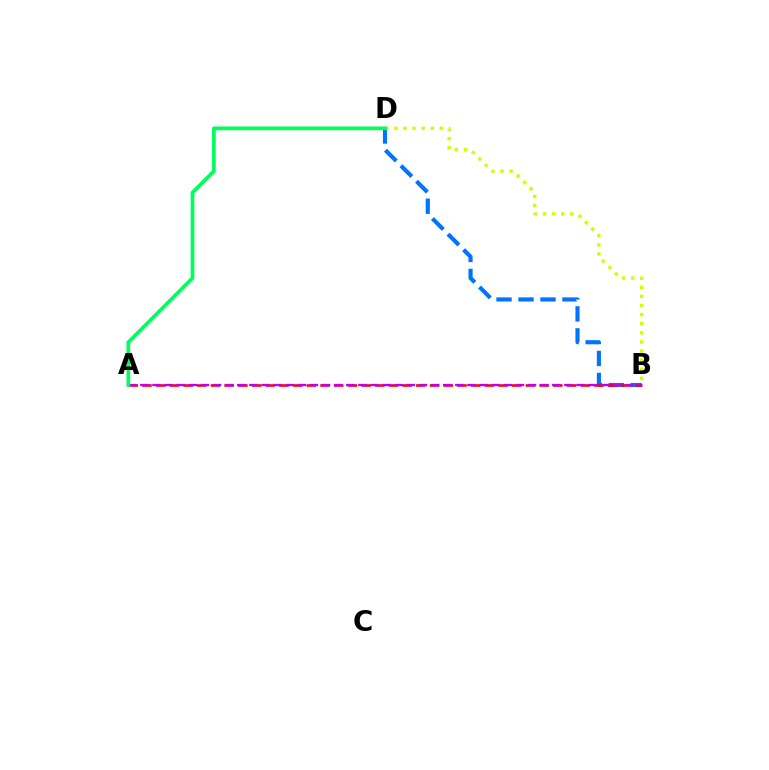{('B', 'D'): [{'color': '#0074ff', 'line_style': 'dashed', 'thickness': 2.99}, {'color': '#d1ff00', 'line_style': 'dotted', 'thickness': 2.47}], ('A', 'B'): [{'color': '#ff0000', 'line_style': 'dashed', 'thickness': 1.86}, {'color': '#b900ff', 'line_style': 'dashed', 'thickness': 1.65}], ('A', 'D'): [{'color': '#00ff5c', 'line_style': 'solid', 'thickness': 2.67}]}